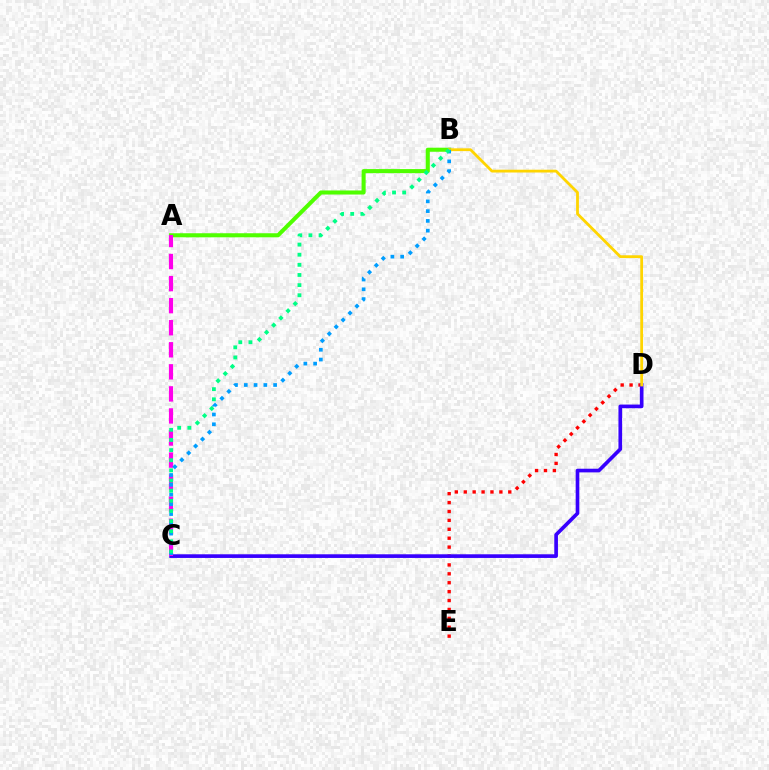{('D', 'E'): [{'color': '#ff0000', 'line_style': 'dotted', 'thickness': 2.42}], ('C', 'D'): [{'color': '#3700ff', 'line_style': 'solid', 'thickness': 2.63}], ('A', 'B'): [{'color': '#4fff00', 'line_style': 'solid', 'thickness': 2.92}], ('B', 'D'): [{'color': '#ffd500', 'line_style': 'solid', 'thickness': 2.01}], ('A', 'C'): [{'color': '#ff00ed', 'line_style': 'dashed', 'thickness': 3.0}], ('B', 'C'): [{'color': '#009eff', 'line_style': 'dotted', 'thickness': 2.66}, {'color': '#00ff86', 'line_style': 'dotted', 'thickness': 2.75}]}